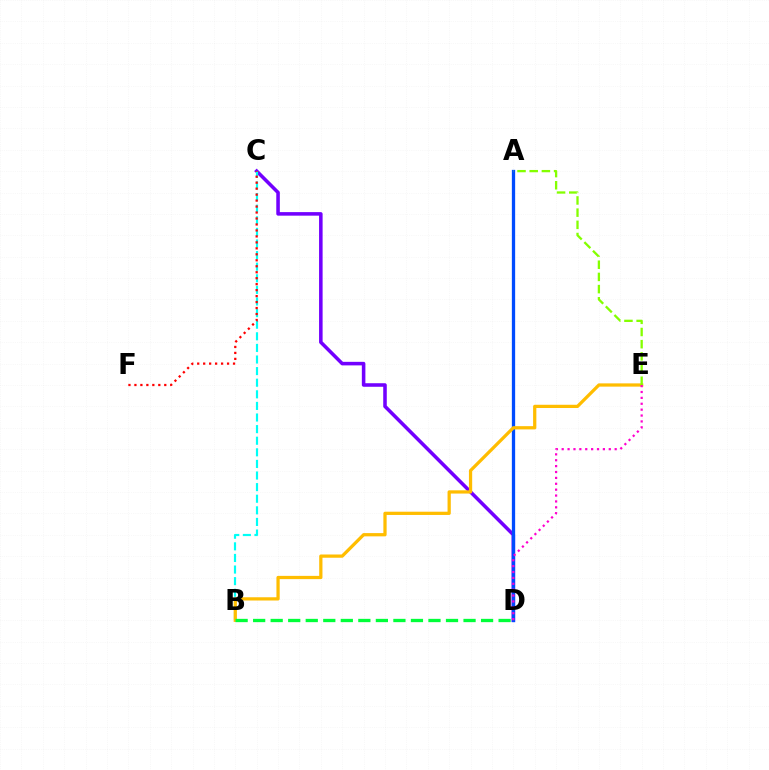{('C', 'D'): [{'color': '#7200ff', 'line_style': 'solid', 'thickness': 2.55}], ('A', 'D'): [{'color': '#004bff', 'line_style': 'solid', 'thickness': 2.37}], ('B', 'C'): [{'color': '#00fff6', 'line_style': 'dashed', 'thickness': 1.58}], ('B', 'E'): [{'color': '#ffbd00', 'line_style': 'solid', 'thickness': 2.34}], ('B', 'D'): [{'color': '#00ff39', 'line_style': 'dashed', 'thickness': 2.38}], ('A', 'E'): [{'color': '#84ff00', 'line_style': 'dashed', 'thickness': 1.66}], ('C', 'F'): [{'color': '#ff0000', 'line_style': 'dotted', 'thickness': 1.62}], ('D', 'E'): [{'color': '#ff00cf', 'line_style': 'dotted', 'thickness': 1.6}]}